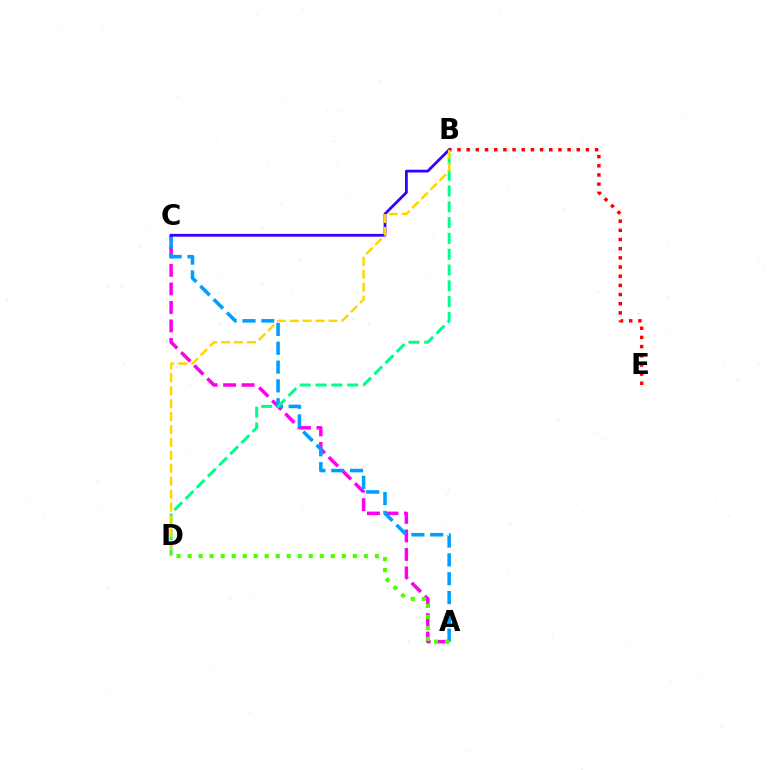{('A', 'C'): [{'color': '#ff00ed', 'line_style': 'dashed', 'thickness': 2.51}, {'color': '#009eff', 'line_style': 'dashed', 'thickness': 2.56}], ('B', 'E'): [{'color': '#ff0000', 'line_style': 'dotted', 'thickness': 2.49}], ('B', 'D'): [{'color': '#00ff86', 'line_style': 'dashed', 'thickness': 2.15}, {'color': '#ffd500', 'line_style': 'dashed', 'thickness': 1.76}], ('B', 'C'): [{'color': '#3700ff', 'line_style': 'solid', 'thickness': 2.01}], ('A', 'D'): [{'color': '#4fff00', 'line_style': 'dotted', 'thickness': 2.99}]}